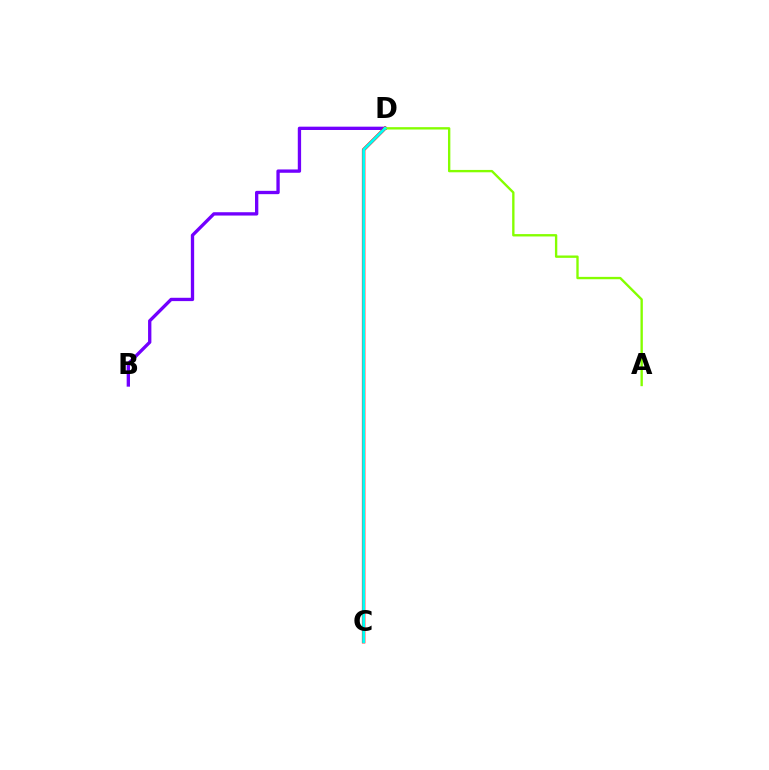{('B', 'D'): [{'color': '#7200ff', 'line_style': 'solid', 'thickness': 2.39}], ('C', 'D'): [{'color': '#ff0000', 'line_style': 'solid', 'thickness': 2.48}, {'color': '#00fff6', 'line_style': 'solid', 'thickness': 2.01}], ('A', 'D'): [{'color': '#84ff00', 'line_style': 'solid', 'thickness': 1.7}]}